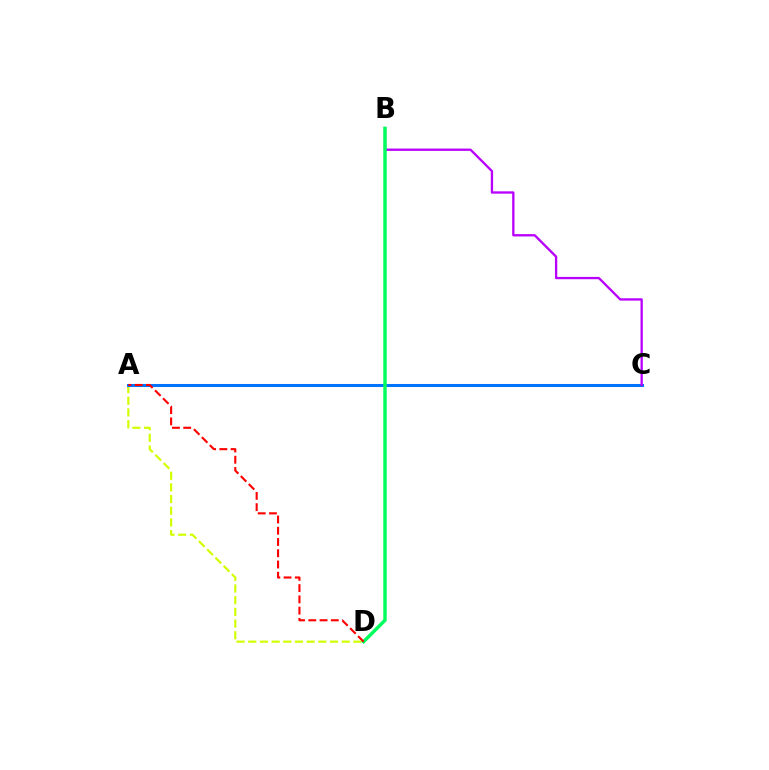{('A', 'D'): [{'color': '#d1ff00', 'line_style': 'dashed', 'thickness': 1.59}, {'color': '#ff0000', 'line_style': 'dashed', 'thickness': 1.53}], ('A', 'C'): [{'color': '#0074ff', 'line_style': 'solid', 'thickness': 2.18}], ('B', 'C'): [{'color': '#b900ff', 'line_style': 'solid', 'thickness': 1.67}], ('B', 'D'): [{'color': '#00ff5c', 'line_style': 'solid', 'thickness': 2.48}]}